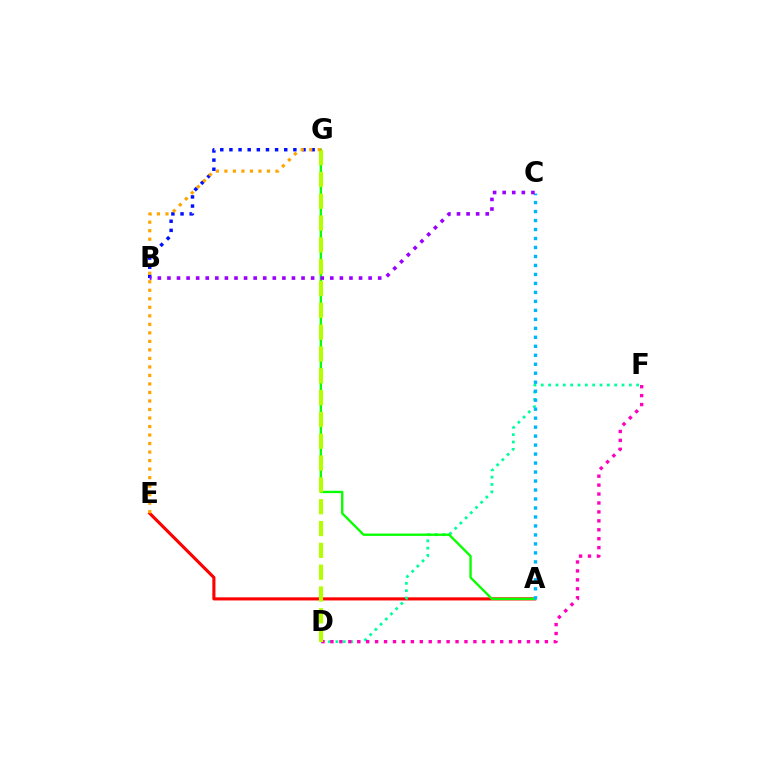{('A', 'E'): [{'color': '#ff0000', 'line_style': 'solid', 'thickness': 2.24}], ('B', 'G'): [{'color': '#0010ff', 'line_style': 'dotted', 'thickness': 2.48}], ('D', 'F'): [{'color': '#00ff9d', 'line_style': 'dotted', 'thickness': 1.99}, {'color': '#ff00bd', 'line_style': 'dotted', 'thickness': 2.43}], ('A', 'G'): [{'color': '#08ff00', 'line_style': 'solid', 'thickness': 1.7}], ('A', 'C'): [{'color': '#00b5ff', 'line_style': 'dotted', 'thickness': 2.44}], ('D', 'G'): [{'color': '#b3ff00', 'line_style': 'dashed', 'thickness': 2.96}], ('E', 'G'): [{'color': '#ffa500', 'line_style': 'dotted', 'thickness': 2.31}], ('B', 'C'): [{'color': '#9b00ff', 'line_style': 'dotted', 'thickness': 2.6}]}